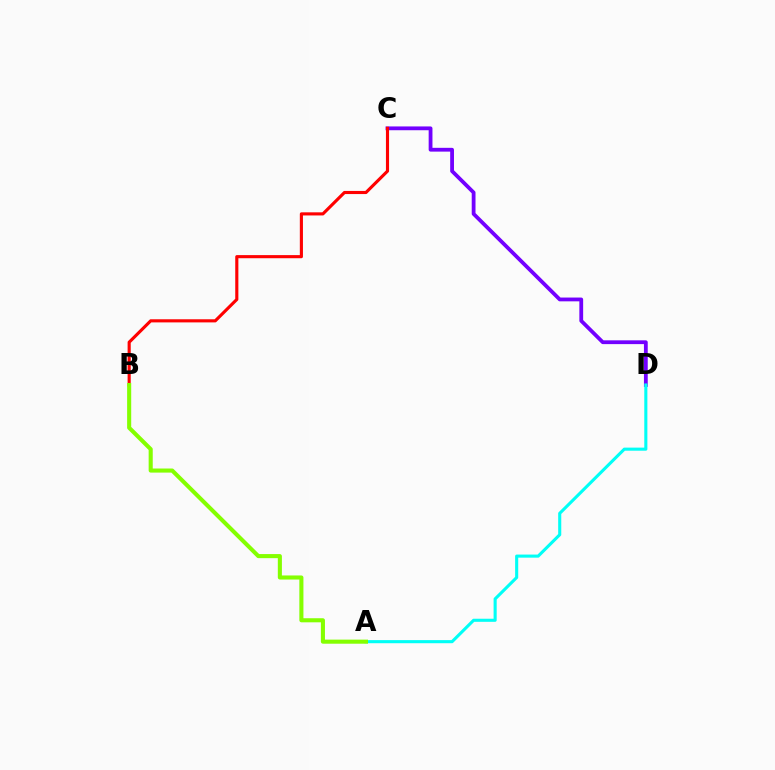{('C', 'D'): [{'color': '#7200ff', 'line_style': 'solid', 'thickness': 2.73}], ('B', 'C'): [{'color': '#ff0000', 'line_style': 'solid', 'thickness': 2.25}], ('A', 'D'): [{'color': '#00fff6', 'line_style': 'solid', 'thickness': 2.22}], ('A', 'B'): [{'color': '#84ff00', 'line_style': 'solid', 'thickness': 2.94}]}